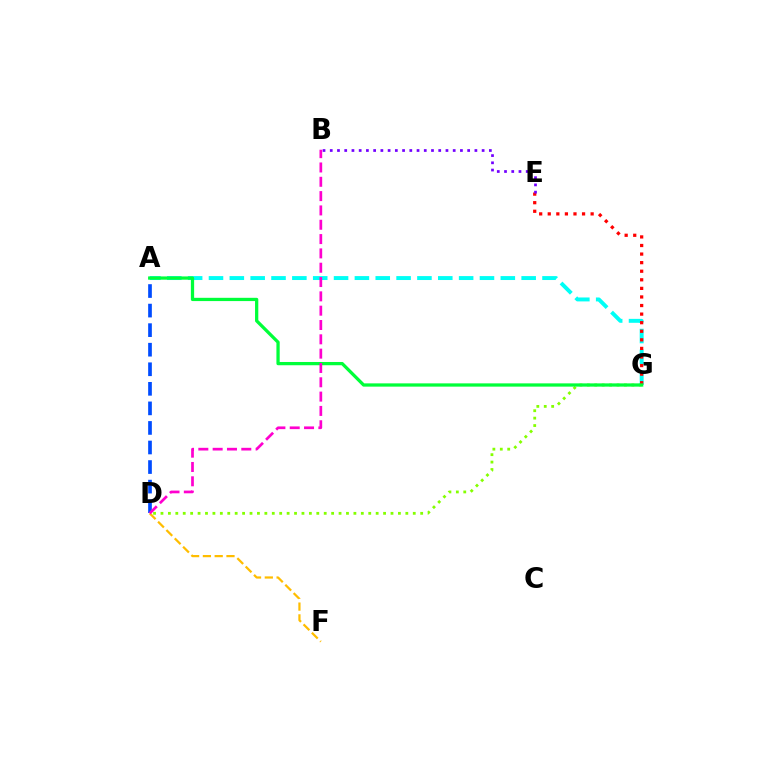{('D', 'G'): [{'color': '#84ff00', 'line_style': 'dotted', 'thickness': 2.02}], ('A', 'G'): [{'color': '#00fff6', 'line_style': 'dashed', 'thickness': 2.83}, {'color': '#00ff39', 'line_style': 'solid', 'thickness': 2.35}], ('A', 'D'): [{'color': '#004bff', 'line_style': 'dashed', 'thickness': 2.66}], ('E', 'G'): [{'color': '#ff0000', 'line_style': 'dotted', 'thickness': 2.33}], ('B', 'E'): [{'color': '#7200ff', 'line_style': 'dotted', 'thickness': 1.96}], ('D', 'F'): [{'color': '#ffbd00', 'line_style': 'dashed', 'thickness': 1.6}], ('B', 'D'): [{'color': '#ff00cf', 'line_style': 'dashed', 'thickness': 1.95}]}